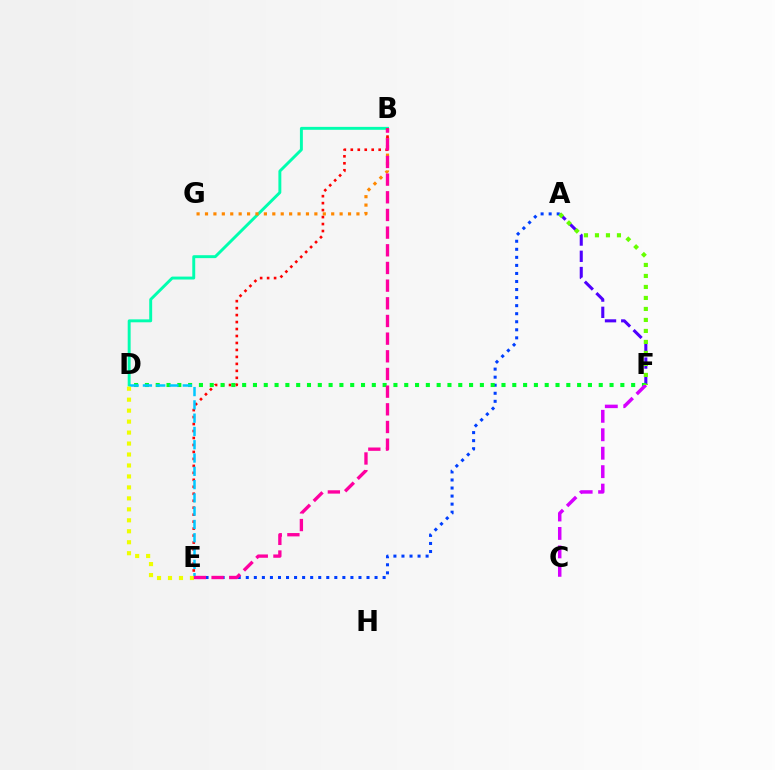{('B', 'D'): [{'color': '#00ffaf', 'line_style': 'solid', 'thickness': 2.1}], ('B', 'G'): [{'color': '#ff8800', 'line_style': 'dotted', 'thickness': 2.29}], ('A', 'F'): [{'color': '#4f00ff', 'line_style': 'dashed', 'thickness': 2.21}, {'color': '#66ff00', 'line_style': 'dotted', 'thickness': 2.99}], ('A', 'E'): [{'color': '#003fff', 'line_style': 'dotted', 'thickness': 2.19}], ('B', 'E'): [{'color': '#ff0000', 'line_style': 'dotted', 'thickness': 1.89}, {'color': '#ff00a0', 'line_style': 'dashed', 'thickness': 2.4}], ('D', 'F'): [{'color': '#00ff27', 'line_style': 'dotted', 'thickness': 2.94}], ('D', 'E'): [{'color': '#00c7ff', 'line_style': 'dashed', 'thickness': 1.81}, {'color': '#eeff00', 'line_style': 'dotted', 'thickness': 2.98}], ('C', 'F'): [{'color': '#d600ff', 'line_style': 'dashed', 'thickness': 2.51}]}